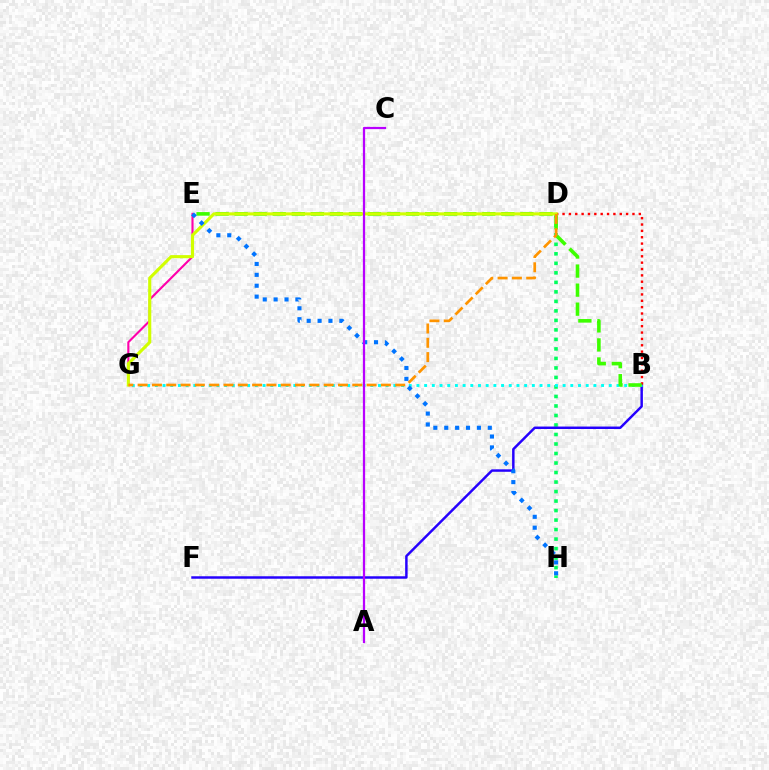{('D', 'H'): [{'color': '#00ff5c', 'line_style': 'dotted', 'thickness': 2.58}], ('B', 'F'): [{'color': '#2500ff', 'line_style': 'solid', 'thickness': 1.78}], ('B', 'G'): [{'color': '#00fff6', 'line_style': 'dotted', 'thickness': 2.09}], ('B', 'D'): [{'color': '#ff0000', 'line_style': 'dotted', 'thickness': 1.73}], ('E', 'G'): [{'color': '#ff00ac', 'line_style': 'solid', 'thickness': 1.52}], ('B', 'E'): [{'color': '#3dff00', 'line_style': 'dashed', 'thickness': 2.59}], ('D', 'G'): [{'color': '#d1ff00', 'line_style': 'solid', 'thickness': 2.24}, {'color': '#ff9400', 'line_style': 'dashed', 'thickness': 1.94}], ('E', 'H'): [{'color': '#0074ff', 'line_style': 'dotted', 'thickness': 2.96}], ('A', 'C'): [{'color': '#b900ff', 'line_style': 'solid', 'thickness': 1.62}]}